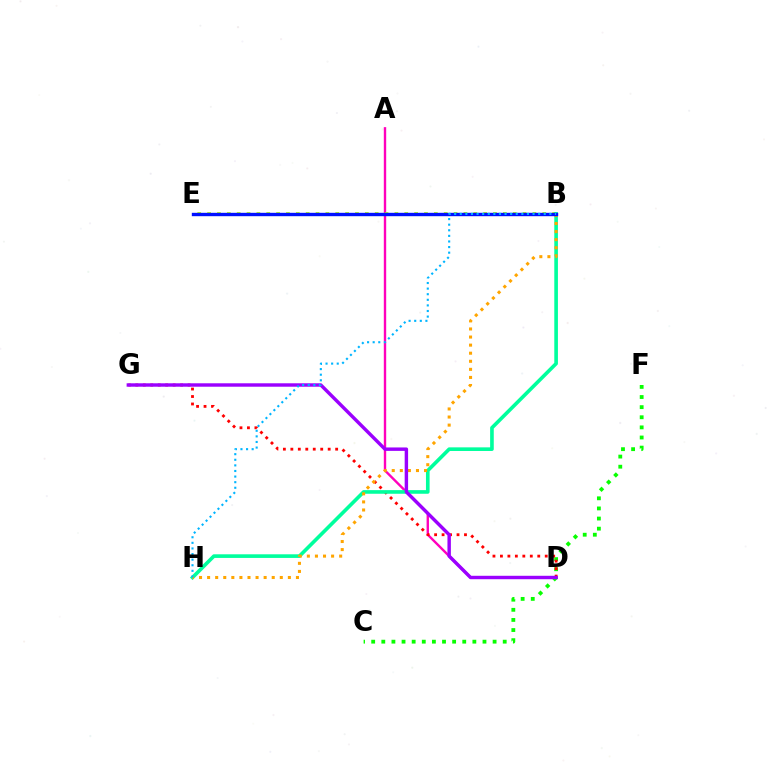{('A', 'D'): [{'color': '#ff00bd', 'line_style': 'solid', 'thickness': 1.72}], ('C', 'F'): [{'color': '#08ff00', 'line_style': 'dotted', 'thickness': 2.75}], ('D', 'G'): [{'color': '#ff0000', 'line_style': 'dotted', 'thickness': 2.03}, {'color': '#9b00ff', 'line_style': 'solid', 'thickness': 2.47}], ('B', 'E'): [{'color': '#b3ff00', 'line_style': 'dotted', 'thickness': 2.68}, {'color': '#0010ff', 'line_style': 'solid', 'thickness': 2.44}], ('B', 'H'): [{'color': '#00ff9d', 'line_style': 'solid', 'thickness': 2.62}, {'color': '#ffa500', 'line_style': 'dotted', 'thickness': 2.19}, {'color': '#00b5ff', 'line_style': 'dotted', 'thickness': 1.52}]}